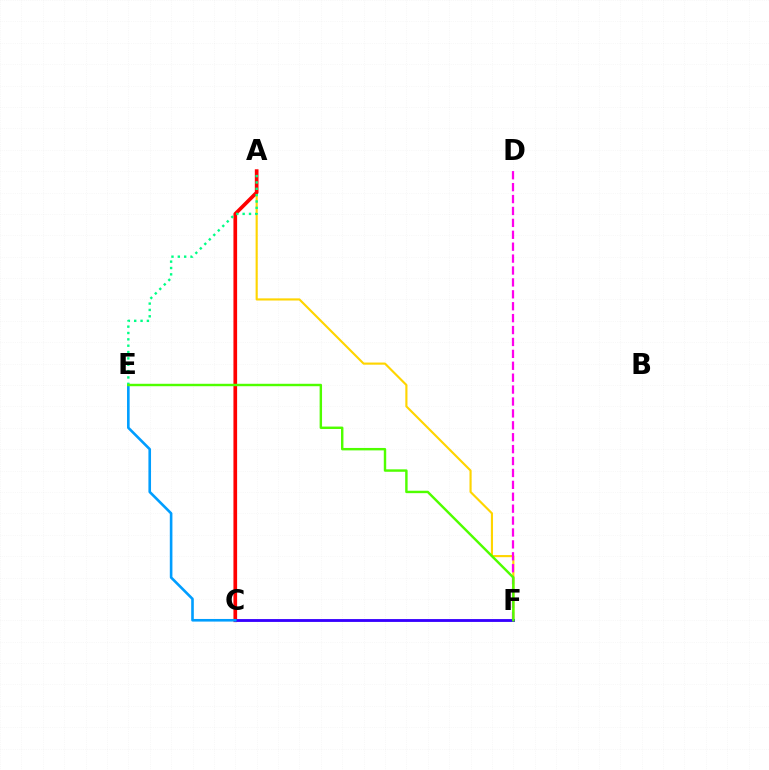{('A', 'F'): [{'color': '#ffd500', 'line_style': 'solid', 'thickness': 1.54}], ('D', 'F'): [{'color': '#ff00ed', 'line_style': 'dashed', 'thickness': 1.62}], ('A', 'C'): [{'color': '#ff0000', 'line_style': 'solid', 'thickness': 2.65}], ('C', 'F'): [{'color': '#3700ff', 'line_style': 'solid', 'thickness': 2.05}], ('C', 'E'): [{'color': '#009eff', 'line_style': 'solid', 'thickness': 1.88}], ('A', 'E'): [{'color': '#00ff86', 'line_style': 'dotted', 'thickness': 1.73}], ('E', 'F'): [{'color': '#4fff00', 'line_style': 'solid', 'thickness': 1.75}]}